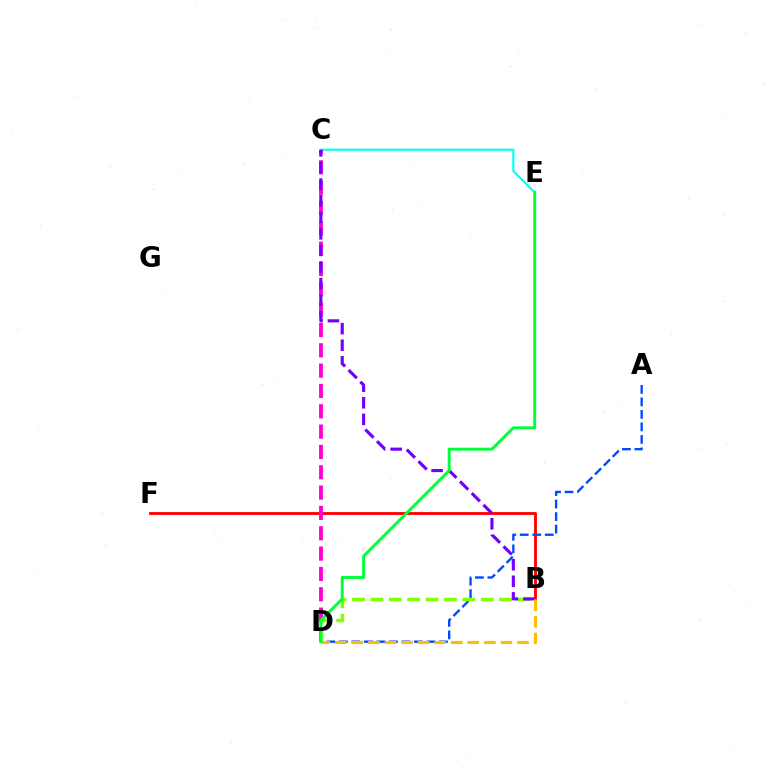{('B', 'F'): [{'color': '#ff0000', 'line_style': 'solid', 'thickness': 2.05}], ('C', 'E'): [{'color': '#00fff6', 'line_style': 'solid', 'thickness': 1.54}], ('A', 'D'): [{'color': '#004bff', 'line_style': 'dashed', 'thickness': 1.7}], ('C', 'D'): [{'color': '#ff00cf', 'line_style': 'dashed', 'thickness': 2.76}], ('B', 'D'): [{'color': '#84ff00', 'line_style': 'dashed', 'thickness': 2.5}, {'color': '#ffbd00', 'line_style': 'dashed', 'thickness': 2.25}], ('B', 'C'): [{'color': '#7200ff', 'line_style': 'dashed', 'thickness': 2.25}], ('D', 'E'): [{'color': '#00ff39', 'line_style': 'solid', 'thickness': 2.12}]}